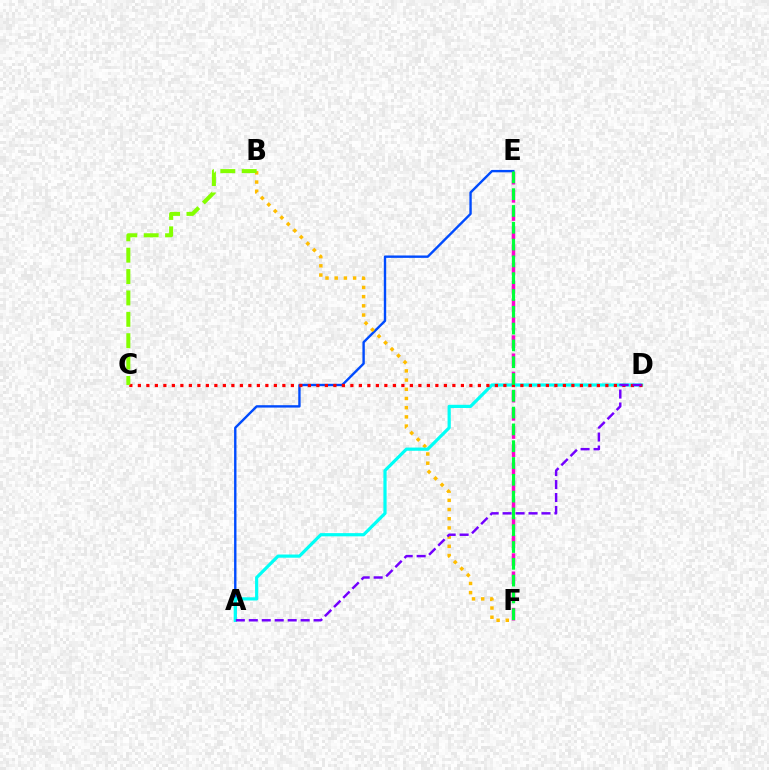{('E', 'F'): [{'color': '#ff00cf', 'line_style': 'dashed', 'thickness': 2.47}, {'color': '#00ff39', 'line_style': 'dashed', 'thickness': 2.28}], ('A', 'E'): [{'color': '#004bff', 'line_style': 'solid', 'thickness': 1.72}], ('B', 'F'): [{'color': '#ffbd00', 'line_style': 'dotted', 'thickness': 2.5}], ('A', 'D'): [{'color': '#00fff6', 'line_style': 'solid', 'thickness': 2.3}, {'color': '#7200ff', 'line_style': 'dashed', 'thickness': 1.76}], ('C', 'D'): [{'color': '#ff0000', 'line_style': 'dotted', 'thickness': 2.31}], ('B', 'C'): [{'color': '#84ff00', 'line_style': 'dashed', 'thickness': 2.9}]}